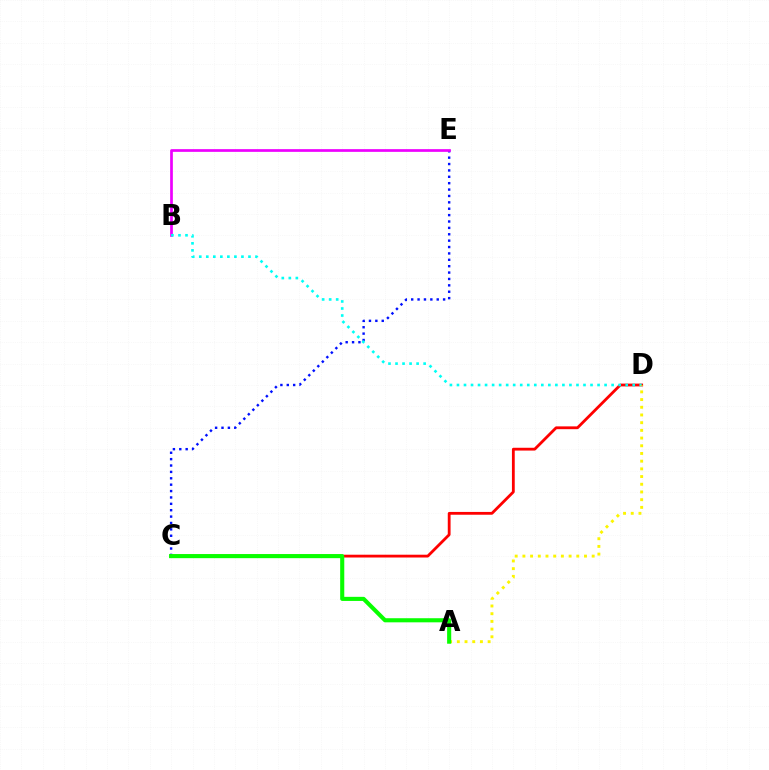{('C', 'E'): [{'color': '#0010ff', 'line_style': 'dotted', 'thickness': 1.73}], ('B', 'E'): [{'color': '#ee00ff', 'line_style': 'solid', 'thickness': 1.95}], ('C', 'D'): [{'color': '#ff0000', 'line_style': 'solid', 'thickness': 2.02}], ('B', 'D'): [{'color': '#00fff6', 'line_style': 'dotted', 'thickness': 1.91}], ('A', 'D'): [{'color': '#fcf500', 'line_style': 'dotted', 'thickness': 2.09}], ('A', 'C'): [{'color': '#08ff00', 'line_style': 'solid', 'thickness': 2.95}]}